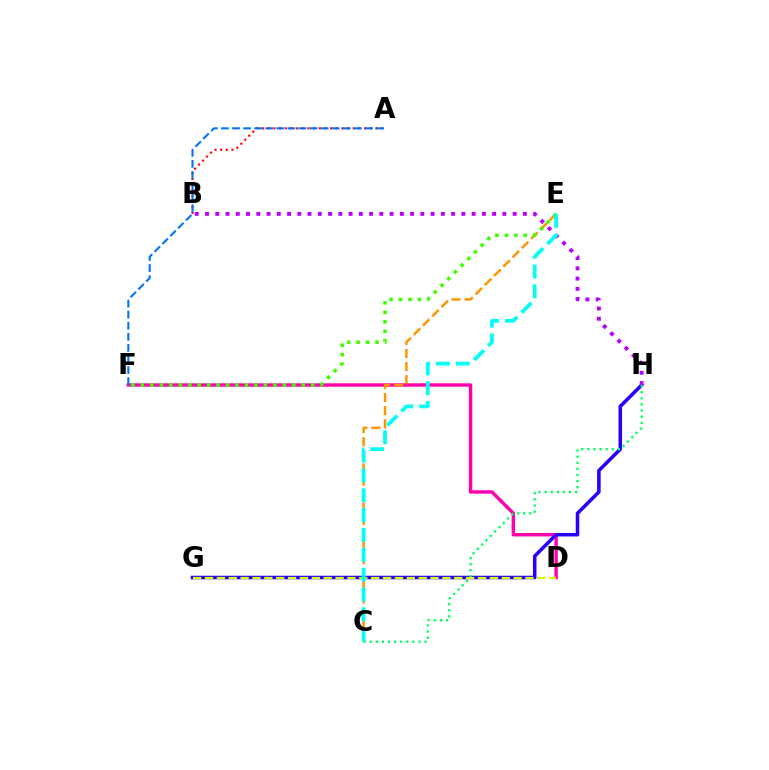{('D', 'F'): [{'color': '#ff00ac', 'line_style': 'solid', 'thickness': 2.45}], ('C', 'E'): [{'color': '#ff9400', 'line_style': 'dashed', 'thickness': 1.78}, {'color': '#00fff6', 'line_style': 'dashed', 'thickness': 2.7}], ('A', 'B'): [{'color': '#ff0000', 'line_style': 'dotted', 'thickness': 1.54}], ('G', 'H'): [{'color': '#2500ff', 'line_style': 'solid', 'thickness': 2.54}], ('E', 'F'): [{'color': '#3dff00', 'line_style': 'dotted', 'thickness': 2.57}], ('A', 'F'): [{'color': '#0074ff', 'line_style': 'dashed', 'thickness': 1.51}], ('C', 'H'): [{'color': '#00ff5c', 'line_style': 'dotted', 'thickness': 1.66}], ('D', 'G'): [{'color': '#d1ff00', 'line_style': 'dashed', 'thickness': 1.61}], ('B', 'H'): [{'color': '#b900ff', 'line_style': 'dotted', 'thickness': 2.79}]}